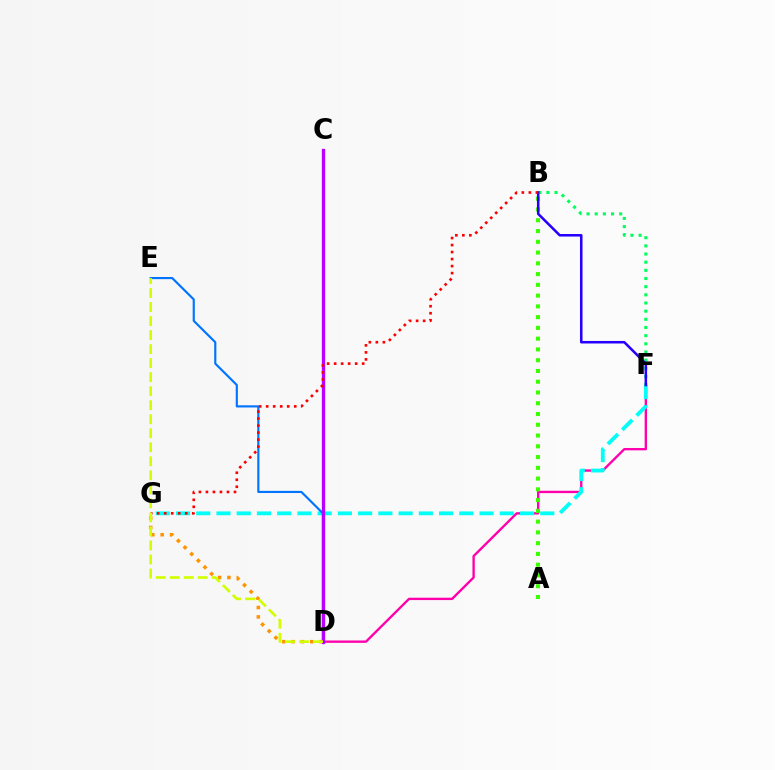{('D', 'F'): [{'color': '#ff00ac', 'line_style': 'solid', 'thickness': 1.69}], ('B', 'F'): [{'color': '#00ff5c', 'line_style': 'dotted', 'thickness': 2.22}, {'color': '#2500ff', 'line_style': 'solid', 'thickness': 1.83}], ('F', 'G'): [{'color': '#00fff6', 'line_style': 'dashed', 'thickness': 2.75}], ('D', 'G'): [{'color': '#ff9400', 'line_style': 'dotted', 'thickness': 2.55}], ('D', 'E'): [{'color': '#0074ff', 'line_style': 'solid', 'thickness': 1.55}, {'color': '#d1ff00', 'line_style': 'dashed', 'thickness': 1.91}], ('C', 'D'): [{'color': '#b900ff', 'line_style': 'solid', 'thickness': 2.38}], ('A', 'B'): [{'color': '#3dff00', 'line_style': 'dotted', 'thickness': 2.92}], ('B', 'G'): [{'color': '#ff0000', 'line_style': 'dotted', 'thickness': 1.91}]}